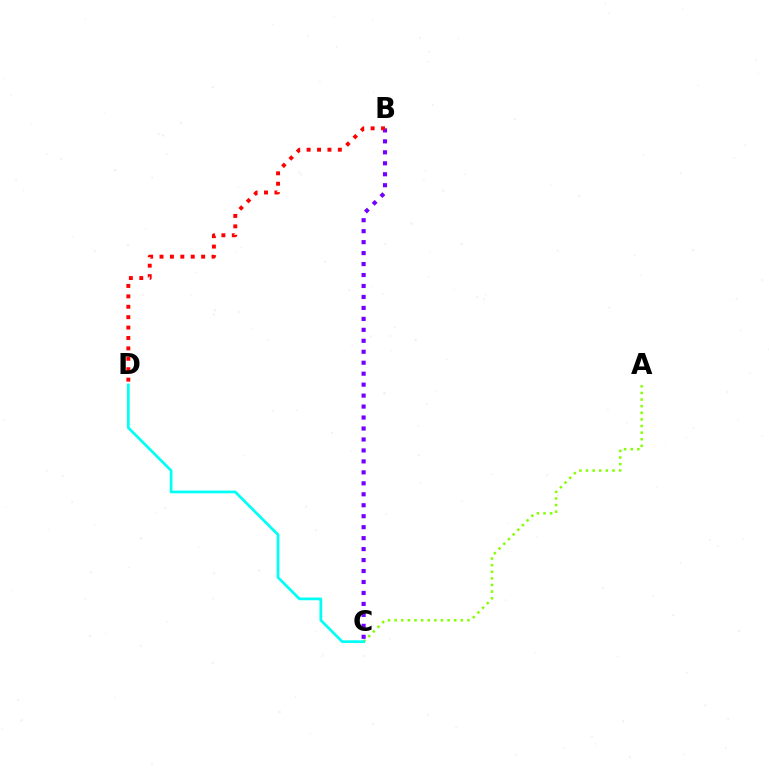{('B', 'C'): [{'color': '#7200ff', 'line_style': 'dotted', 'thickness': 2.98}], ('A', 'C'): [{'color': '#84ff00', 'line_style': 'dotted', 'thickness': 1.8}], ('C', 'D'): [{'color': '#00fff6', 'line_style': 'solid', 'thickness': 1.95}], ('B', 'D'): [{'color': '#ff0000', 'line_style': 'dotted', 'thickness': 2.83}]}